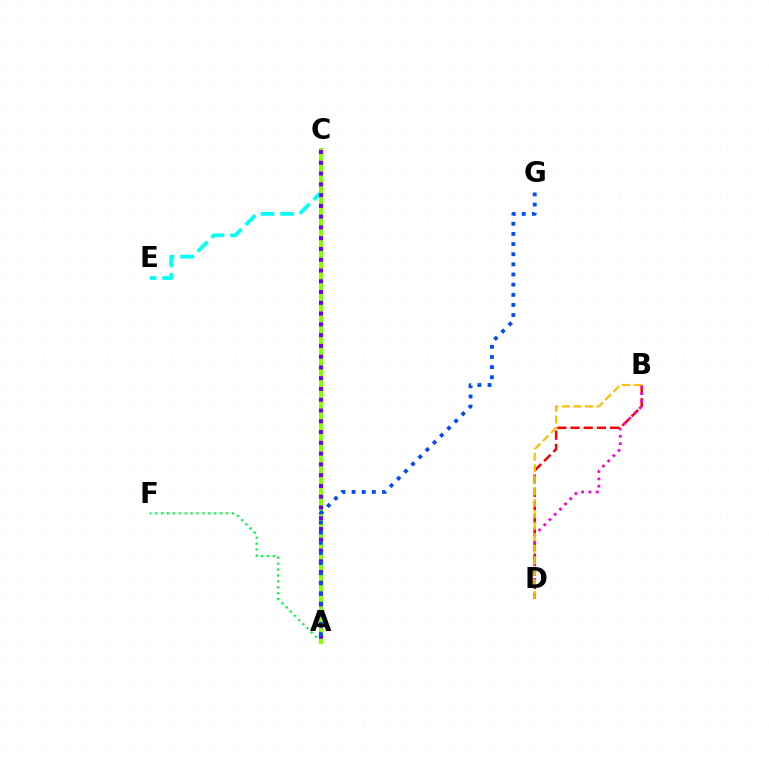{('A', 'F'): [{'color': '#00ff39', 'line_style': 'dotted', 'thickness': 1.61}], ('C', 'E'): [{'color': '#00fff6', 'line_style': 'dashed', 'thickness': 2.67}], ('A', 'C'): [{'color': '#84ff00', 'line_style': 'solid', 'thickness': 2.96}, {'color': '#7200ff', 'line_style': 'dotted', 'thickness': 2.93}], ('B', 'D'): [{'color': '#ff0000', 'line_style': 'dashed', 'thickness': 1.79}, {'color': '#ff00cf', 'line_style': 'dotted', 'thickness': 2.0}, {'color': '#ffbd00', 'line_style': 'dashed', 'thickness': 1.56}], ('A', 'G'): [{'color': '#004bff', 'line_style': 'dotted', 'thickness': 2.76}]}